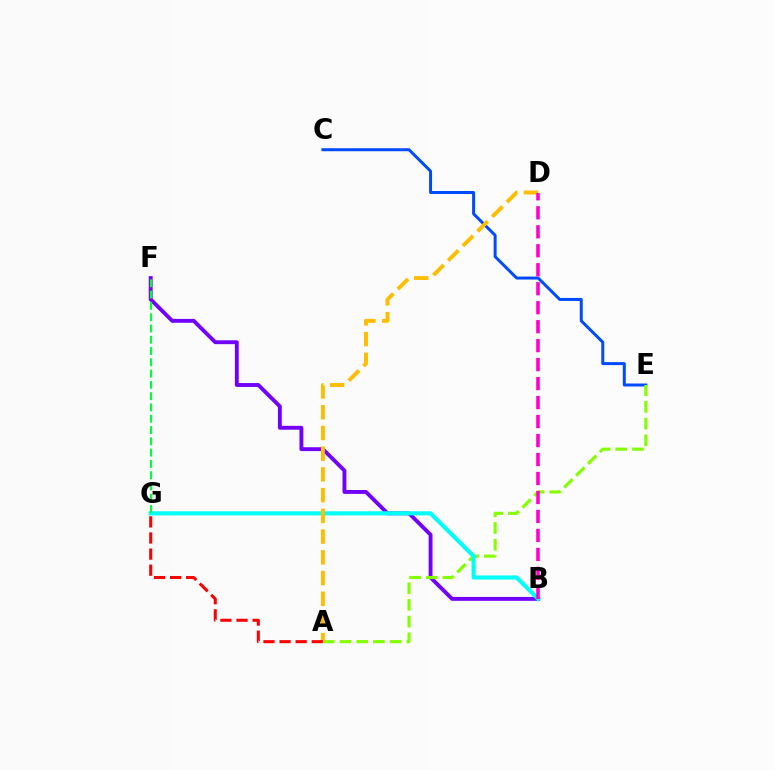{('B', 'F'): [{'color': '#7200ff', 'line_style': 'solid', 'thickness': 2.79}], ('C', 'E'): [{'color': '#004bff', 'line_style': 'solid', 'thickness': 2.15}], ('A', 'E'): [{'color': '#84ff00', 'line_style': 'dashed', 'thickness': 2.27}], ('B', 'G'): [{'color': '#00fff6', 'line_style': 'solid', 'thickness': 2.98}], ('F', 'G'): [{'color': '#00ff39', 'line_style': 'dashed', 'thickness': 1.53}], ('A', 'D'): [{'color': '#ffbd00', 'line_style': 'dashed', 'thickness': 2.82}], ('B', 'D'): [{'color': '#ff00cf', 'line_style': 'dashed', 'thickness': 2.58}], ('A', 'G'): [{'color': '#ff0000', 'line_style': 'dashed', 'thickness': 2.19}]}